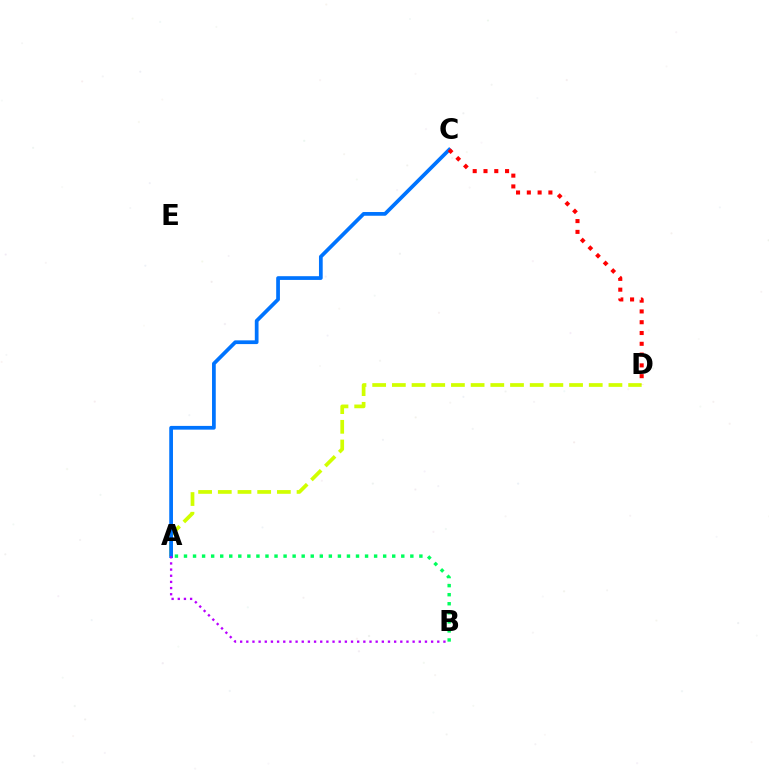{('A', 'D'): [{'color': '#d1ff00', 'line_style': 'dashed', 'thickness': 2.67}], ('A', 'C'): [{'color': '#0074ff', 'line_style': 'solid', 'thickness': 2.69}], ('A', 'B'): [{'color': '#b900ff', 'line_style': 'dotted', 'thickness': 1.67}, {'color': '#00ff5c', 'line_style': 'dotted', 'thickness': 2.46}], ('C', 'D'): [{'color': '#ff0000', 'line_style': 'dotted', 'thickness': 2.93}]}